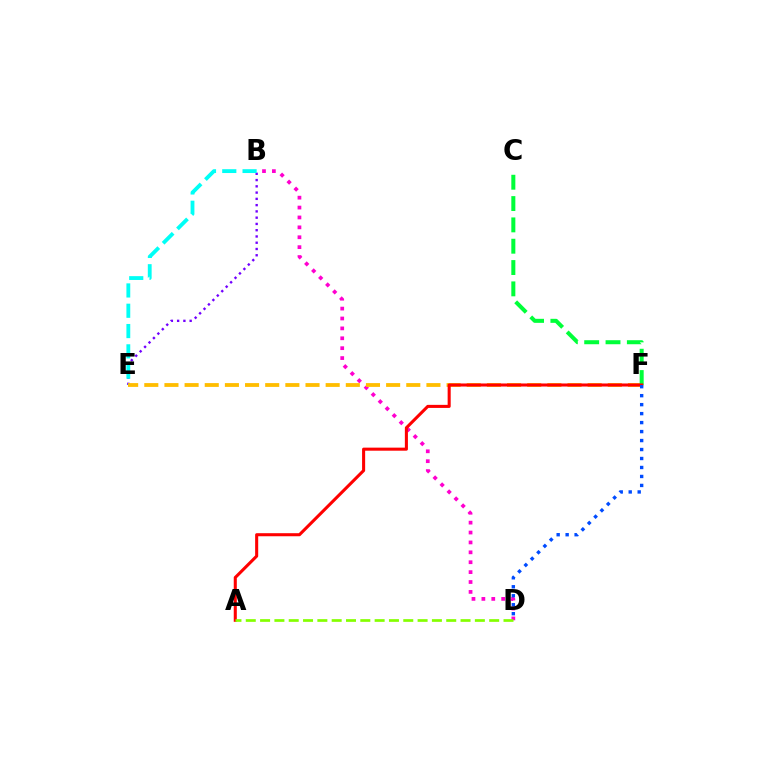{('B', 'D'): [{'color': '#ff00cf', 'line_style': 'dotted', 'thickness': 2.69}], ('B', 'E'): [{'color': '#7200ff', 'line_style': 'dotted', 'thickness': 1.7}, {'color': '#00fff6', 'line_style': 'dashed', 'thickness': 2.76}], ('E', 'F'): [{'color': '#ffbd00', 'line_style': 'dashed', 'thickness': 2.74}], ('C', 'F'): [{'color': '#00ff39', 'line_style': 'dashed', 'thickness': 2.9}], ('A', 'F'): [{'color': '#ff0000', 'line_style': 'solid', 'thickness': 2.2}], ('D', 'F'): [{'color': '#004bff', 'line_style': 'dotted', 'thickness': 2.44}], ('A', 'D'): [{'color': '#84ff00', 'line_style': 'dashed', 'thickness': 1.95}]}